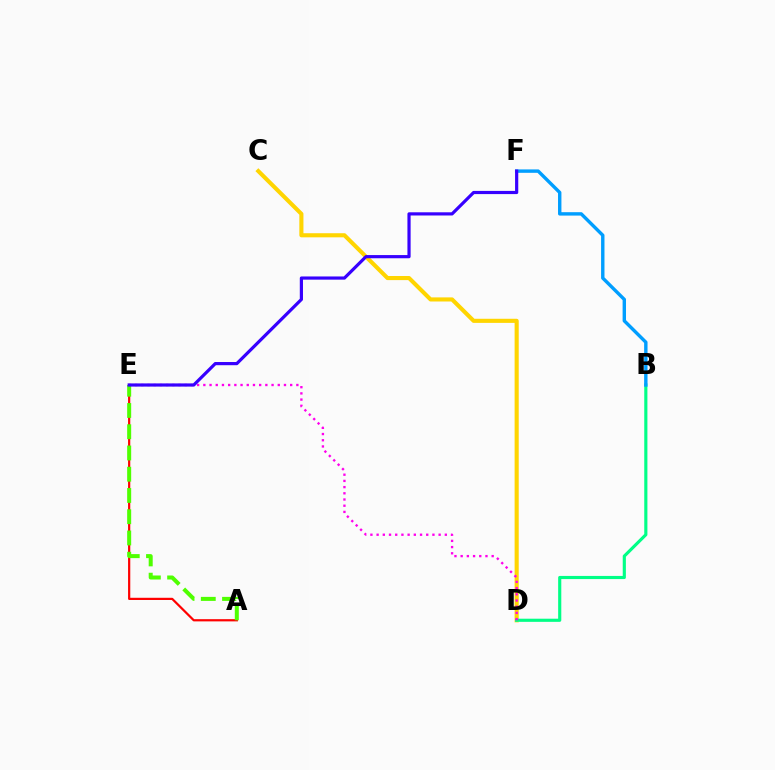{('C', 'D'): [{'color': '#ffd500', 'line_style': 'solid', 'thickness': 2.95}], ('B', 'D'): [{'color': '#00ff86', 'line_style': 'solid', 'thickness': 2.26}], ('D', 'E'): [{'color': '#ff00ed', 'line_style': 'dotted', 'thickness': 1.69}], ('A', 'E'): [{'color': '#ff0000', 'line_style': 'solid', 'thickness': 1.59}, {'color': '#4fff00', 'line_style': 'dashed', 'thickness': 2.89}], ('B', 'F'): [{'color': '#009eff', 'line_style': 'solid', 'thickness': 2.45}], ('E', 'F'): [{'color': '#3700ff', 'line_style': 'solid', 'thickness': 2.3}]}